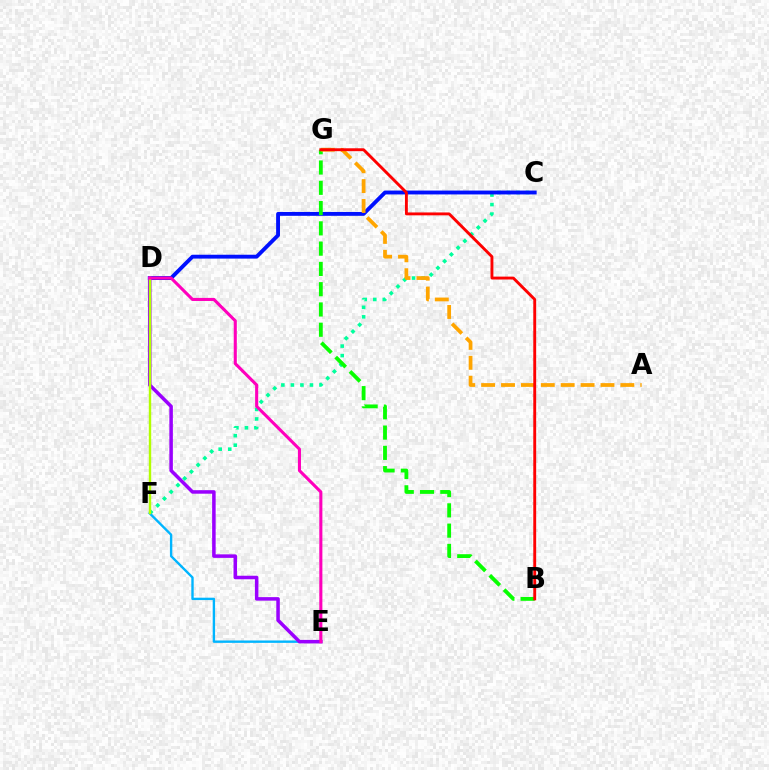{('C', 'F'): [{'color': '#00ff9d', 'line_style': 'dotted', 'thickness': 2.59}], ('E', 'F'): [{'color': '#00b5ff', 'line_style': 'solid', 'thickness': 1.71}], ('C', 'D'): [{'color': '#0010ff', 'line_style': 'solid', 'thickness': 2.78}], ('D', 'E'): [{'color': '#9b00ff', 'line_style': 'solid', 'thickness': 2.53}, {'color': '#ff00bd', 'line_style': 'solid', 'thickness': 2.22}], ('D', 'F'): [{'color': '#b3ff00', 'line_style': 'solid', 'thickness': 1.73}], ('B', 'G'): [{'color': '#08ff00', 'line_style': 'dashed', 'thickness': 2.75}, {'color': '#ff0000', 'line_style': 'solid', 'thickness': 2.07}], ('A', 'G'): [{'color': '#ffa500', 'line_style': 'dashed', 'thickness': 2.7}]}